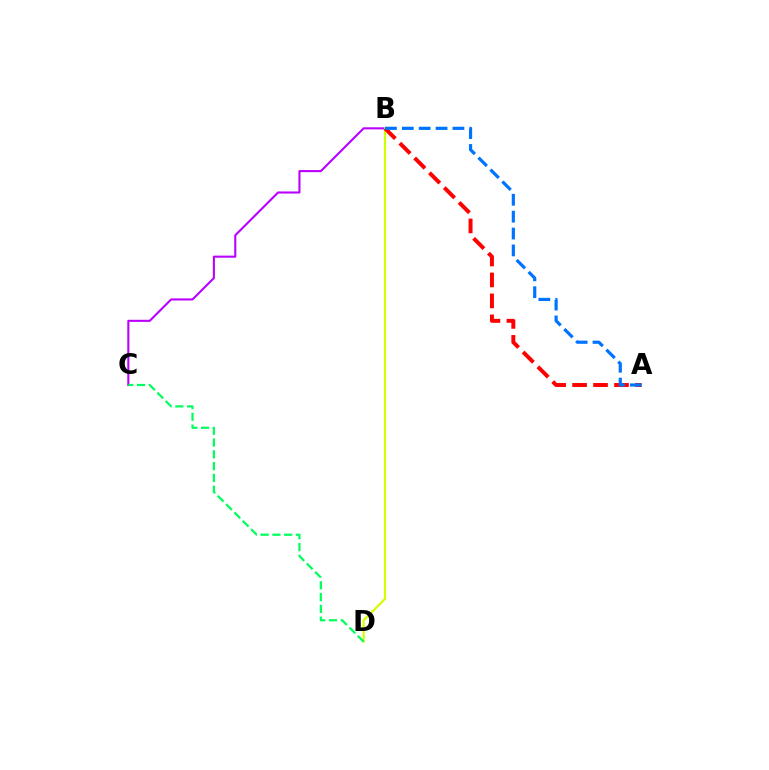{('B', 'C'): [{'color': '#b900ff', 'line_style': 'solid', 'thickness': 1.5}], ('B', 'D'): [{'color': '#d1ff00', 'line_style': 'solid', 'thickness': 1.58}], ('A', 'B'): [{'color': '#ff0000', 'line_style': 'dashed', 'thickness': 2.85}, {'color': '#0074ff', 'line_style': 'dashed', 'thickness': 2.29}], ('C', 'D'): [{'color': '#00ff5c', 'line_style': 'dashed', 'thickness': 1.6}]}